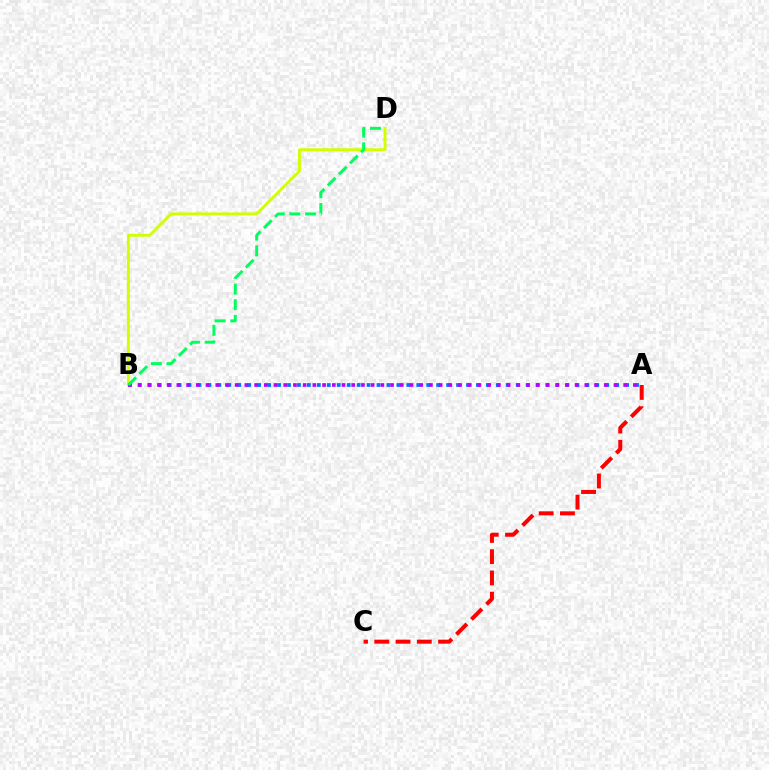{('B', 'D'): [{'color': '#d1ff00', 'line_style': 'solid', 'thickness': 2.09}, {'color': '#00ff5c', 'line_style': 'dashed', 'thickness': 2.13}], ('A', 'B'): [{'color': '#0074ff', 'line_style': 'dotted', 'thickness': 2.7}, {'color': '#b900ff', 'line_style': 'dotted', 'thickness': 2.64}], ('A', 'C'): [{'color': '#ff0000', 'line_style': 'dashed', 'thickness': 2.89}]}